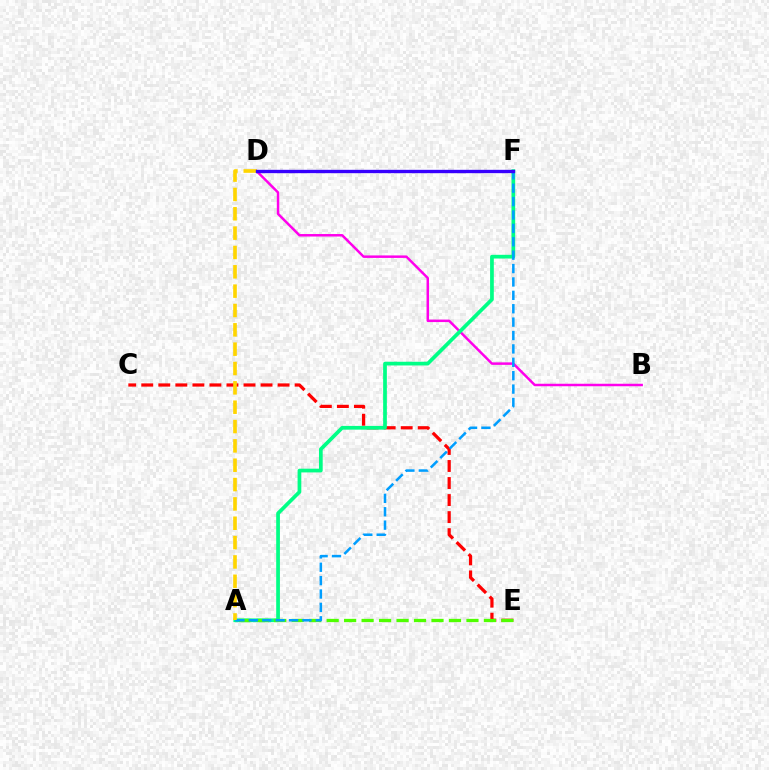{('B', 'D'): [{'color': '#ff00ed', 'line_style': 'solid', 'thickness': 1.79}], ('C', 'E'): [{'color': '#ff0000', 'line_style': 'dashed', 'thickness': 2.31}], ('A', 'F'): [{'color': '#00ff86', 'line_style': 'solid', 'thickness': 2.68}, {'color': '#009eff', 'line_style': 'dashed', 'thickness': 1.82}], ('A', 'E'): [{'color': '#4fff00', 'line_style': 'dashed', 'thickness': 2.37}], ('A', 'D'): [{'color': '#ffd500', 'line_style': 'dashed', 'thickness': 2.63}], ('D', 'F'): [{'color': '#3700ff', 'line_style': 'solid', 'thickness': 2.41}]}